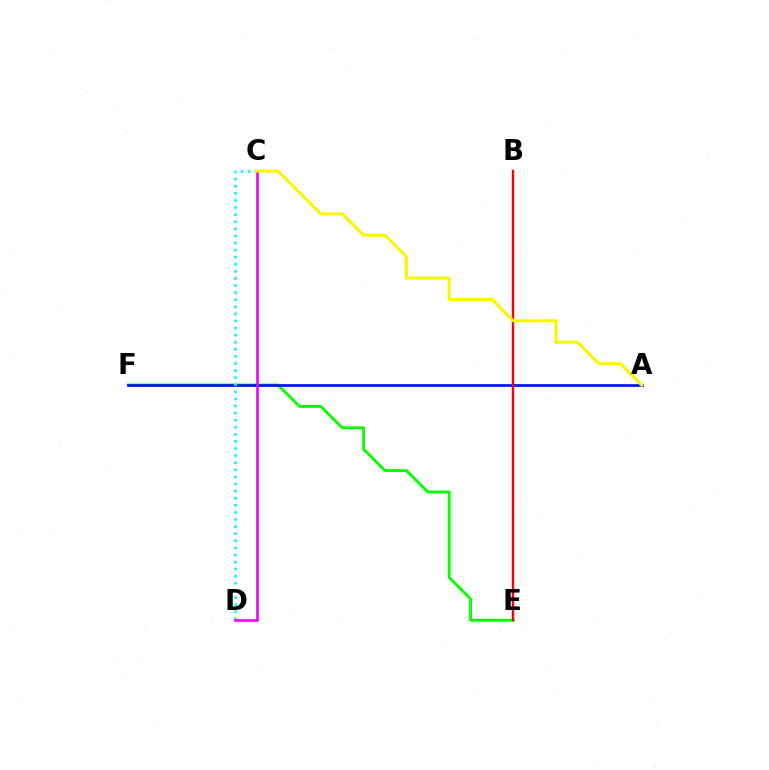{('E', 'F'): [{'color': '#08ff00', 'line_style': 'solid', 'thickness': 2.07}], ('A', 'F'): [{'color': '#0010ff', 'line_style': 'solid', 'thickness': 1.95}], ('C', 'D'): [{'color': '#00fff6', 'line_style': 'dotted', 'thickness': 1.93}, {'color': '#ee00ff', 'line_style': 'solid', 'thickness': 1.9}], ('B', 'E'): [{'color': '#ff0000', 'line_style': 'solid', 'thickness': 1.73}], ('A', 'C'): [{'color': '#fcf500', 'line_style': 'solid', 'thickness': 2.19}]}